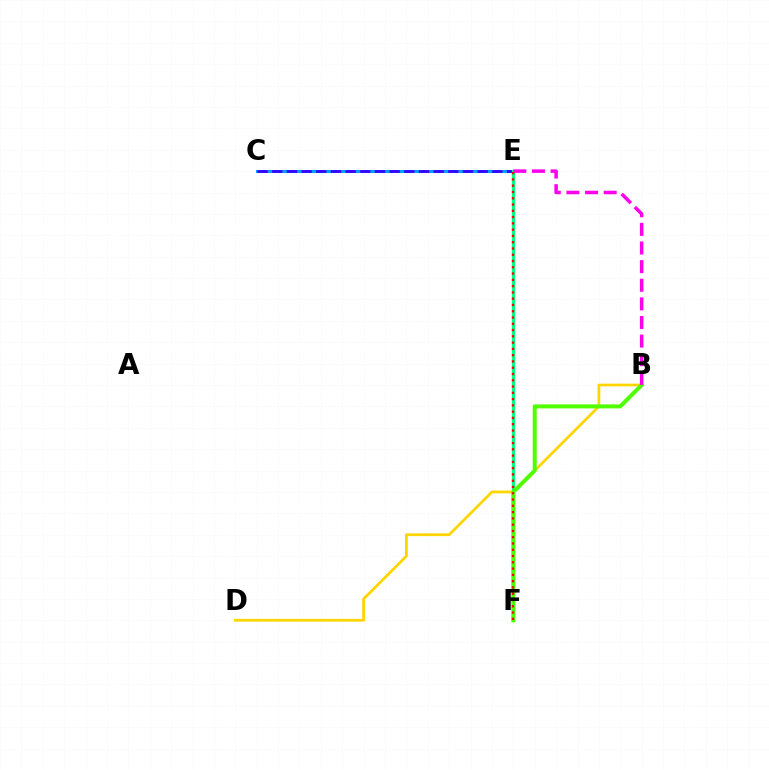{('C', 'E'): [{'color': '#009eff', 'line_style': 'solid', 'thickness': 2.17}, {'color': '#3700ff', 'line_style': 'dashed', 'thickness': 1.99}], ('B', 'D'): [{'color': '#ffd500', 'line_style': 'solid', 'thickness': 1.98}], ('E', 'F'): [{'color': '#00ff86', 'line_style': 'solid', 'thickness': 2.36}, {'color': '#ff0000', 'line_style': 'dotted', 'thickness': 1.71}], ('B', 'F'): [{'color': '#4fff00', 'line_style': 'solid', 'thickness': 2.87}], ('B', 'E'): [{'color': '#ff00ed', 'line_style': 'dashed', 'thickness': 2.53}]}